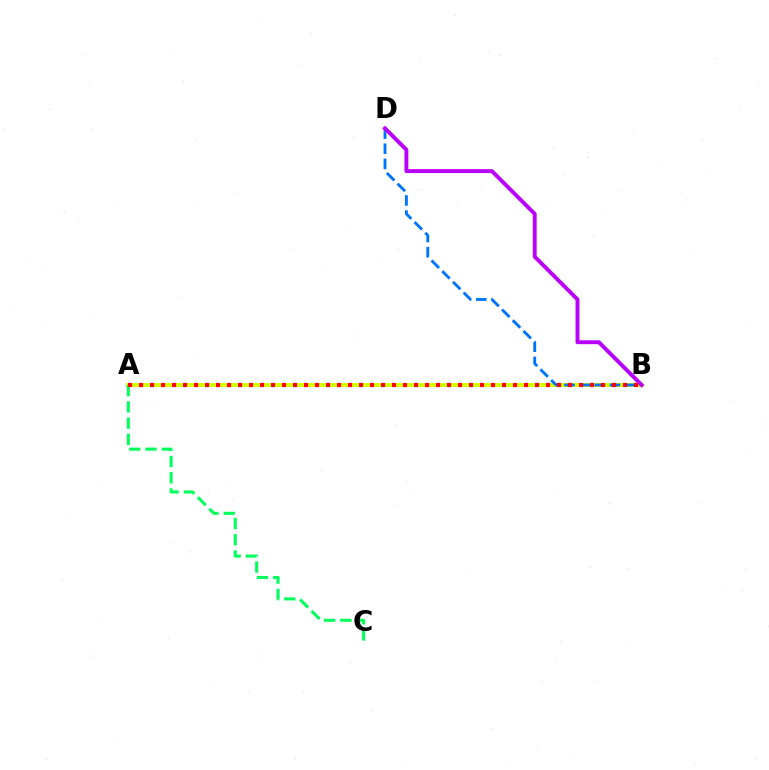{('A', 'B'): [{'color': '#d1ff00', 'line_style': 'solid', 'thickness': 2.84}, {'color': '#ff0000', 'line_style': 'dotted', 'thickness': 2.99}], ('B', 'D'): [{'color': '#0074ff', 'line_style': 'dashed', 'thickness': 2.06}, {'color': '#b900ff', 'line_style': 'solid', 'thickness': 2.81}], ('A', 'C'): [{'color': '#00ff5c', 'line_style': 'dashed', 'thickness': 2.21}]}